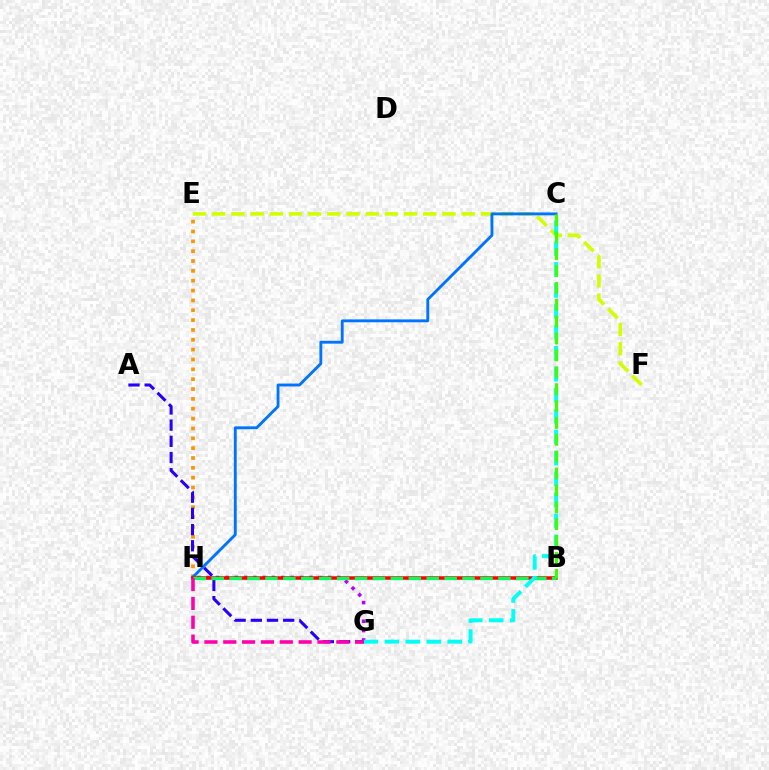{('E', 'F'): [{'color': '#d1ff00', 'line_style': 'dashed', 'thickness': 2.61}], ('G', 'H'): [{'color': '#b900ff', 'line_style': 'dotted', 'thickness': 2.53}, {'color': '#ff00ac', 'line_style': 'dashed', 'thickness': 2.56}], ('E', 'H'): [{'color': '#ff9400', 'line_style': 'dotted', 'thickness': 2.68}], ('A', 'G'): [{'color': '#2500ff', 'line_style': 'dashed', 'thickness': 2.2}], ('C', 'H'): [{'color': '#0074ff', 'line_style': 'solid', 'thickness': 2.06}], ('B', 'H'): [{'color': '#ff0000', 'line_style': 'solid', 'thickness': 2.53}, {'color': '#00ff5c', 'line_style': 'dashed', 'thickness': 2.43}], ('C', 'G'): [{'color': '#00fff6', 'line_style': 'dashed', 'thickness': 2.85}], ('B', 'C'): [{'color': '#3dff00', 'line_style': 'dashed', 'thickness': 2.29}]}